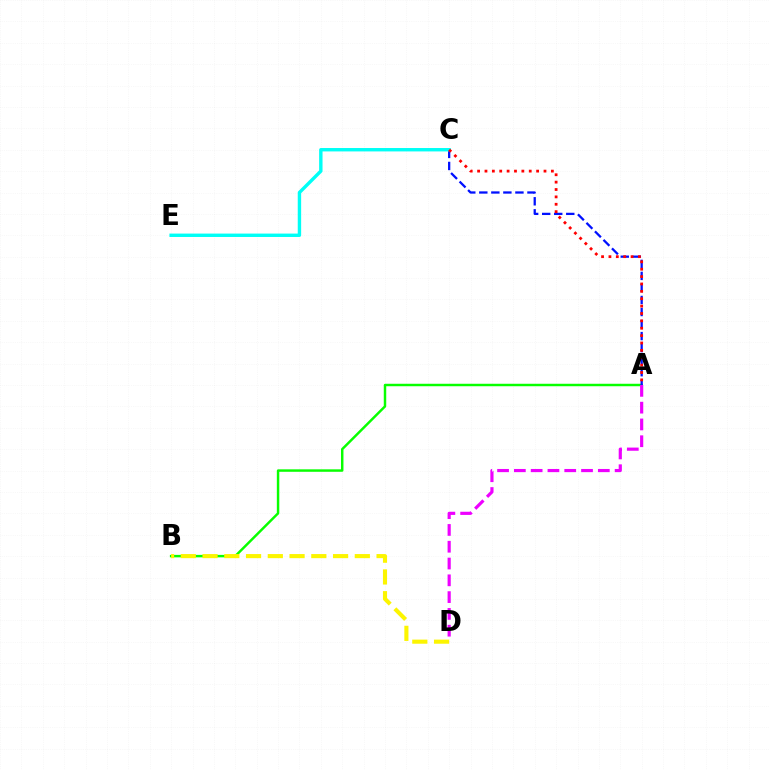{('A', 'B'): [{'color': '#08ff00', 'line_style': 'solid', 'thickness': 1.77}], ('A', 'C'): [{'color': '#0010ff', 'line_style': 'dashed', 'thickness': 1.64}, {'color': '#ff0000', 'line_style': 'dotted', 'thickness': 2.0}], ('C', 'E'): [{'color': '#00fff6', 'line_style': 'solid', 'thickness': 2.45}], ('B', 'D'): [{'color': '#fcf500', 'line_style': 'dashed', 'thickness': 2.96}], ('A', 'D'): [{'color': '#ee00ff', 'line_style': 'dashed', 'thickness': 2.28}]}